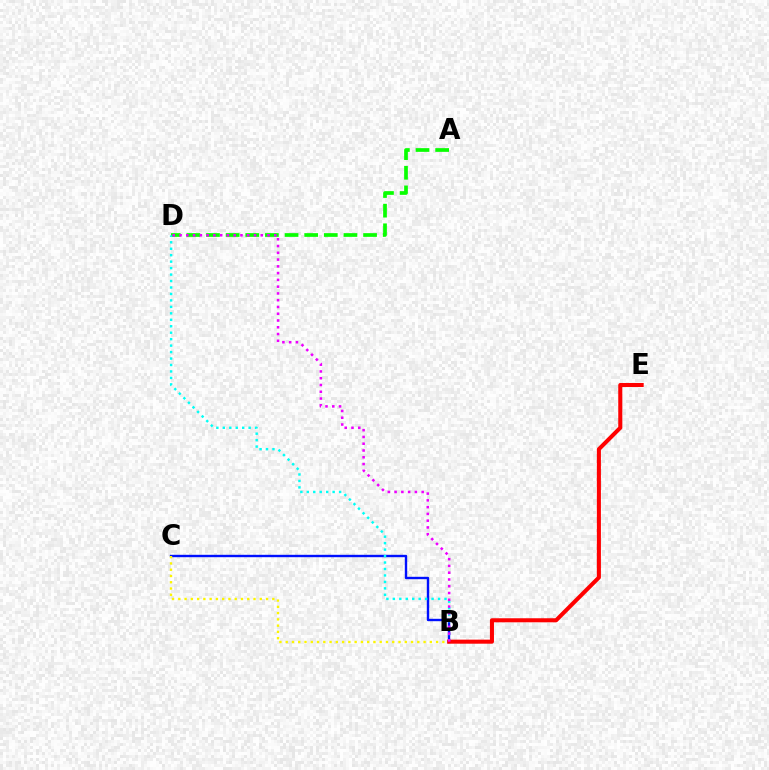{('B', 'C'): [{'color': '#0010ff', 'line_style': 'solid', 'thickness': 1.72}, {'color': '#fcf500', 'line_style': 'dotted', 'thickness': 1.7}], ('A', 'D'): [{'color': '#08ff00', 'line_style': 'dashed', 'thickness': 2.67}], ('B', 'D'): [{'color': '#00fff6', 'line_style': 'dotted', 'thickness': 1.75}, {'color': '#ee00ff', 'line_style': 'dotted', 'thickness': 1.84}], ('B', 'E'): [{'color': '#ff0000', 'line_style': 'solid', 'thickness': 2.91}]}